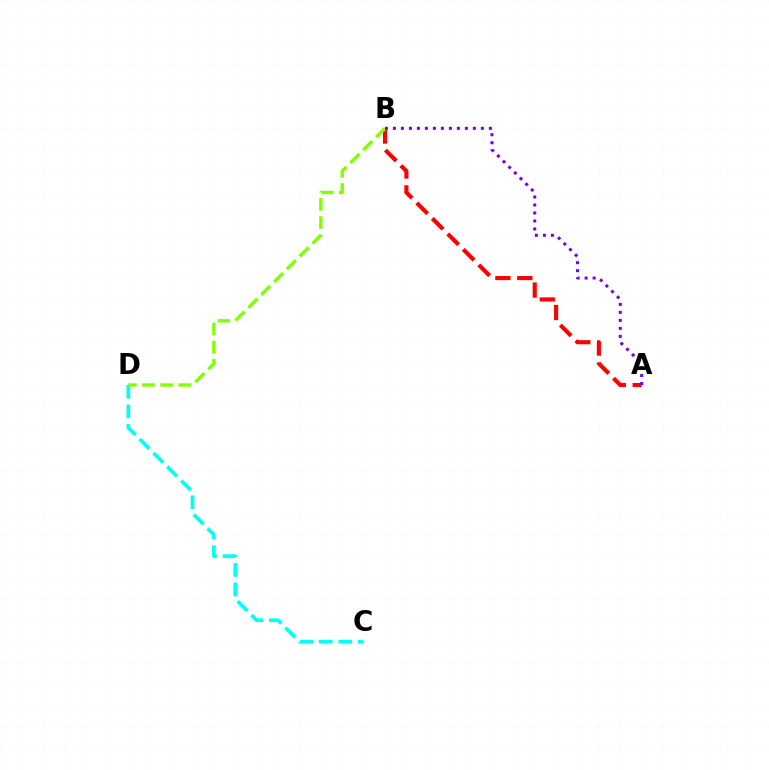{('A', 'B'): [{'color': '#ff0000', 'line_style': 'dashed', 'thickness': 2.98}, {'color': '#7200ff', 'line_style': 'dotted', 'thickness': 2.17}], ('C', 'D'): [{'color': '#00fff6', 'line_style': 'dashed', 'thickness': 2.66}], ('B', 'D'): [{'color': '#84ff00', 'line_style': 'dashed', 'thickness': 2.46}]}